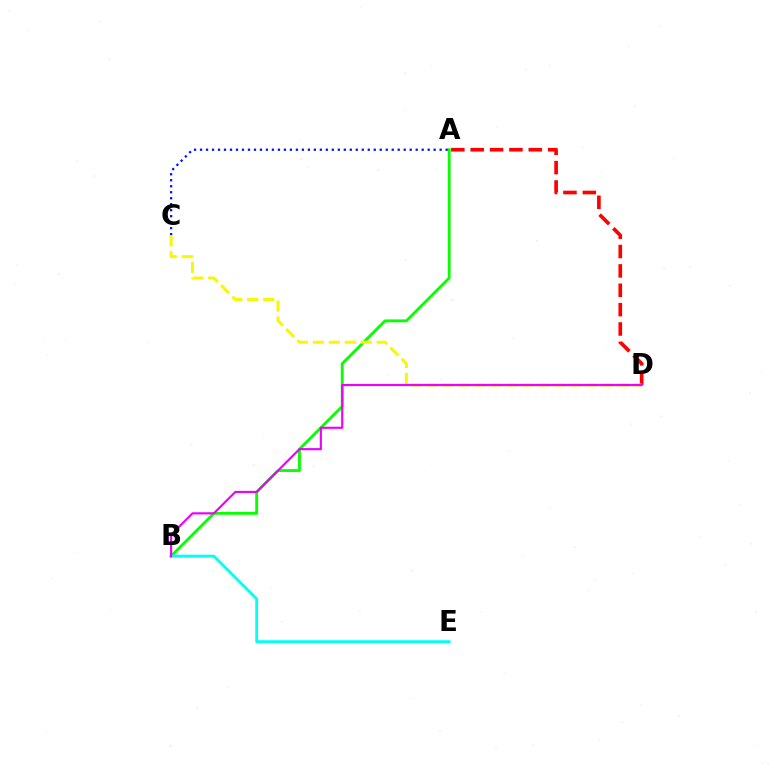{('A', 'D'): [{'color': '#ff0000', 'line_style': 'dashed', 'thickness': 2.63}], ('A', 'B'): [{'color': '#08ff00', 'line_style': 'solid', 'thickness': 2.04}], ('A', 'C'): [{'color': '#0010ff', 'line_style': 'dotted', 'thickness': 1.63}], ('C', 'D'): [{'color': '#fcf500', 'line_style': 'dashed', 'thickness': 2.17}], ('B', 'E'): [{'color': '#00fff6', 'line_style': 'solid', 'thickness': 2.04}], ('B', 'D'): [{'color': '#ee00ff', 'line_style': 'solid', 'thickness': 1.55}]}